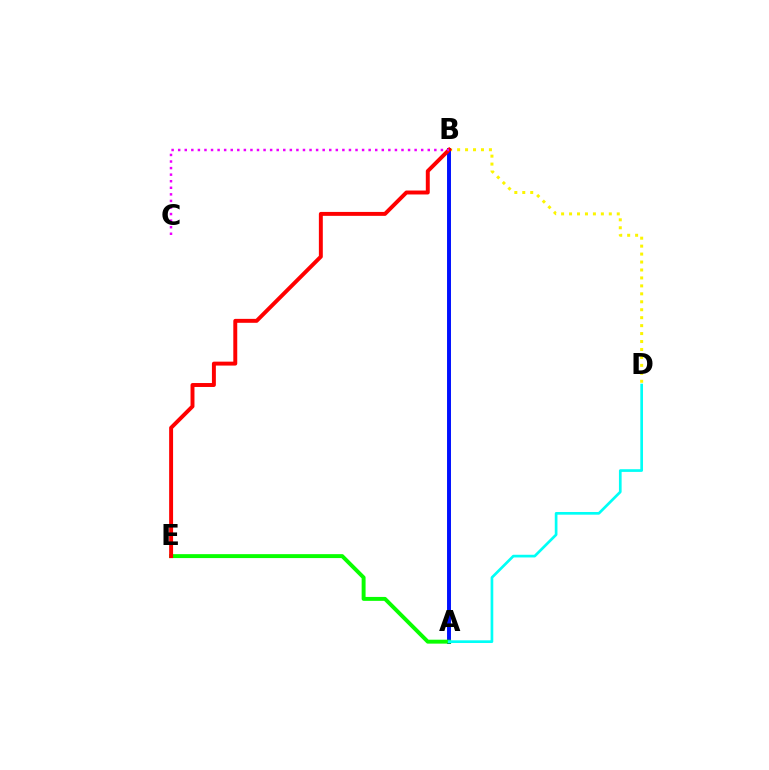{('B', 'D'): [{'color': '#fcf500', 'line_style': 'dotted', 'thickness': 2.16}], ('A', 'B'): [{'color': '#0010ff', 'line_style': 'solid', 'thickness': 2.83}], ('A', 'E'): [{'color': '#08ff00', 'line_style': 'solid', 'thickness': 2.83}], ('B', 'E'): [{'color': '#ff0000', 'line_style': 'solid', 'thickness': 2.83}], ('A', 'D'): [{'color': '#00fff6', 'line_style': 'solid', 'thickness': 1.93}], ('B', 'C'): [{'color': '#ee00ff', 'line_style': 'dotted', 'thickness': 1.78}]}